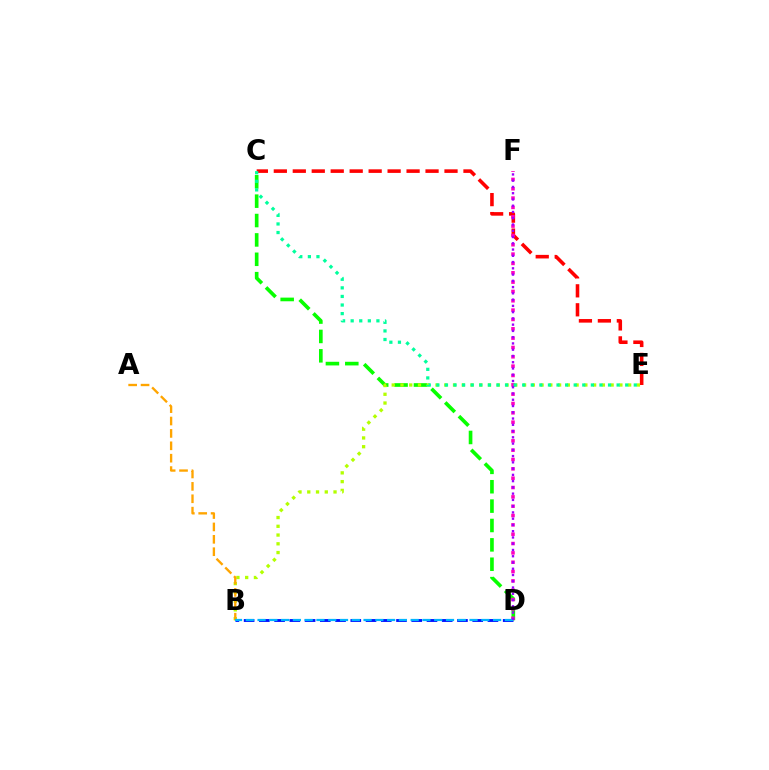{('C', 'D'): [{'color': '#08ff00', 'line_style': 'dashed', 'thickness': 2.63}], ('C', 'E'): [{'color': '#ff0000', 'line_style': 'dashed', 'thickness': 2.58}, {'color': '#00ff9d', 'line_style': 'dotted', 'thickness': 2.33}], ('B', 'E'): [{'color': '#b3ff00', 'line_style': 'dotted', 'thickness': 2.38}], ('D', 'F'): [{'color': '#ff00bd', 'line_style': 'dotted', 'thickness': 2.54}, {'color': '#9b00ff', 'line_style': 'dotted', 'thickness': 1.7}], ('A', 'B'): [{'color': '#ffa500', 'line_style': 'dashed', 'thickness': 1.68}], ('B', 'D'): [{'color': '#0010ff', 'line_style': 'dashed', 'thickness': 2.07}, {'color': '#00b5ff', 'line_style': 'dashed', 'thickness': 1.6}]}